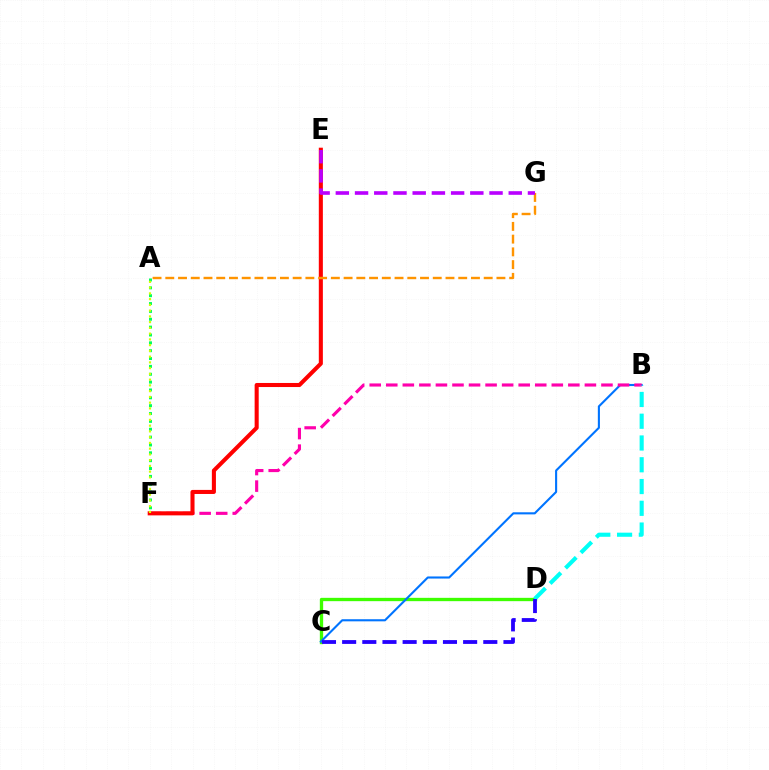{('A', 'F'): [{'color': '#00ff5c', 'line_style': 'dotted', 'thickness': 2.13}, {'color': '#d1ff00', 'line_style': 'dotted', 'thickness': 1.56}], ('C', 'D'): [{'color': '#3dff00', 'line_style': 'solid', 'thickness': 2.39}, {'color': '#2500ff', 'line_style': 'dashed', 'thickness': 2.74}], ('B', 'C'): [{'color': '#0074ff', 'line_style': 'solid', 'thickness': 1.52}], ('B', 'F'): [{'color': '#ff00ac', 'line_style': 'dashed', 'thickness': 2.25}], ('E', 'F'): [{'color': '#ff0000', 'line_style': 'solid', 'thickness': 2.93}], ('A', 'G'): [{'color': '#ff9400', 'line_style': 'dashed', 'thickness': 1.73}], ('B', 'D'): [{'color': '#00fff6', 'line_style': 'dashed', 'thickness': 2.96}], ('E', 'G'): [{'color': '#b900ff', 'line_style': 'dashed', 'thickness': 2.61}]}